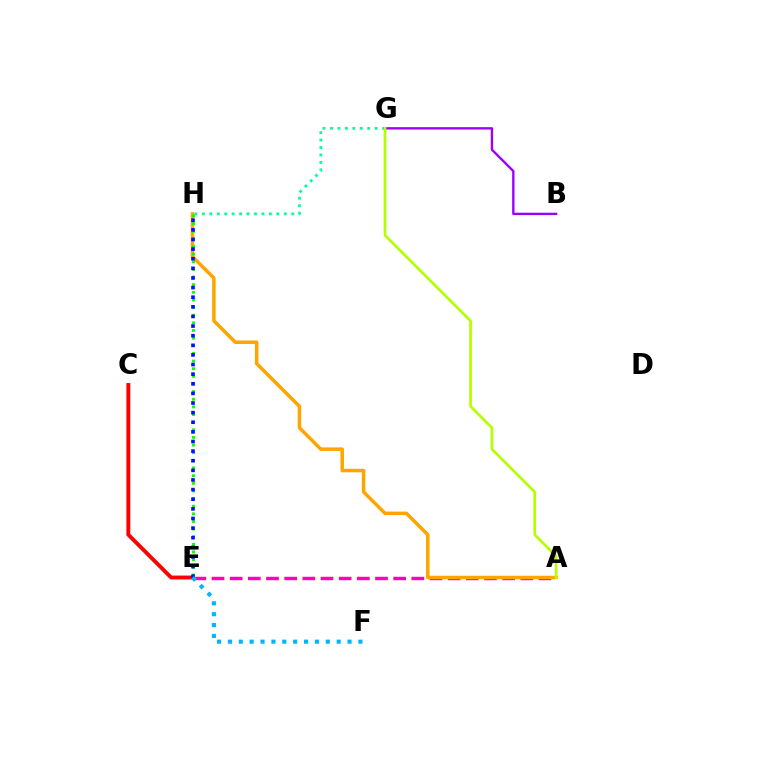{('A', 'E'): [{'color': '#ff00bd', 'line_style': 'dashed', 'thickness': 2.47}], ('C', 'E'): [{'color': '#ff0000', 'line_style': 'solid', 'thickness': 2.8}], ('A', 'H'): [{'color': '#ffa500', 'line_style': 'solid', 'thickness': 2.52}], ('G', 'H'): [{'color': '#00ff9d', 'line_style': 'dotted', 'thickness': 2.02}], ('E', 'H'): [{'color': '#08ff00', 'line_style': 'dotted', 'thickness': 2.08}, {'color': '#0010ff', 'line_style': 'dotted', 'thickness': 2.61}], ('B', 'G'): [{'color': '#9b00ff', 'line_style': 'solid', 'thickness': 1.7}], ('A', 'G'): [{'color': '#b3ff00', 'line_style': 'solid', 'thickness': 1.93}], ('E', 'F'): [{'color': '#00b5ff', 'line_style': 'dotted', 'thickness': 2.95}]}